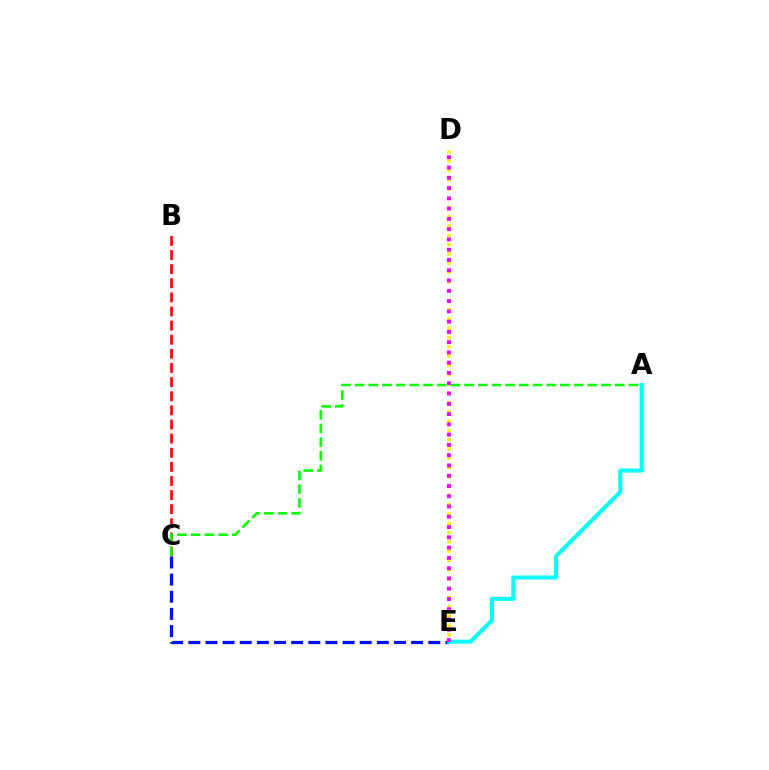{('C', 'E'): [{'color': '#0010ff', 'line_style': 'dashed', 'thickness': 2.33}], ('A', 'E'): [{'color': '#00fff6', 'line_style': 'solid', 'thickness': 2.92}], ('D', 'E'): [{'color': '#fcf500', 'line_style': 'dotted', 'thickness': 2.52}, {'color': '#ee00ff', 'line_style': 'dotted', 'thickness': 2.79}], ('B', 'C'): [{'color': '#ff0000', 'line_style': 'dashed', 'thickness': 1.92}], ('A', 'C'): [{'color': '#08ff00', 'line_style': 'dashed', 'thickness': 1.86}]}